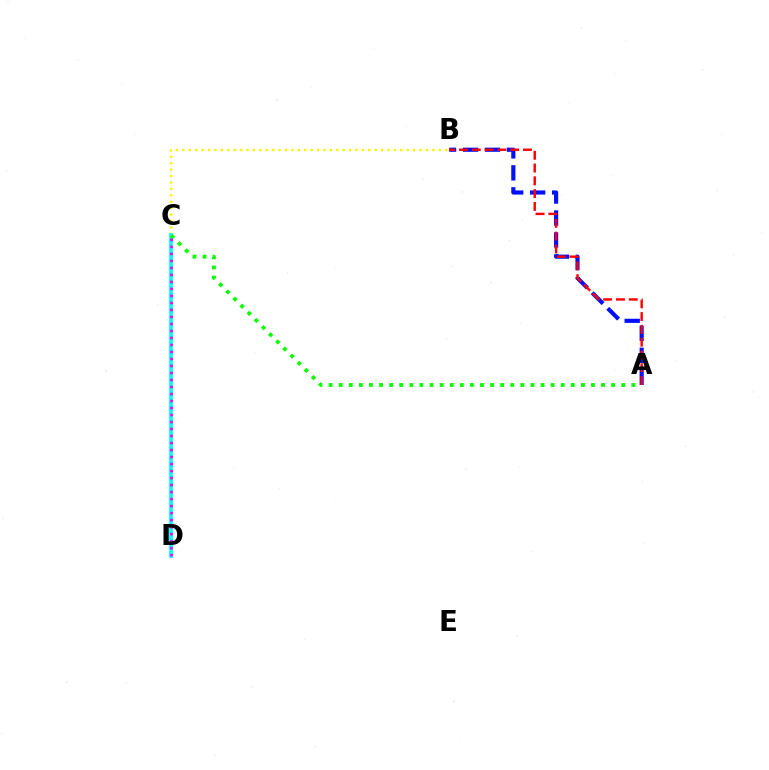{('B', 'C'): [{'color': '#fcf500', 'line_style': 'dotted', 'thickness': 1.74}], ('A', 'B'): [{'color': '#0010ff', 'line_style': 'dashed', 'thickness': 2.99}, {'color': '#ff0000', 'line_style': 'dashed', 'thickness': 1.74}], ('C', 'D'): [{'color': '#00fff6', 'line_style': 'solid', 'thickness': 2.68}, {'color': '#ee00ff', 'line_style': 'dotted', 'thickness': 1.9}], ('A', 'C'): [{'color': '#08ff00', 'line_style': 'dotted', 'thickness': 2.74}]}